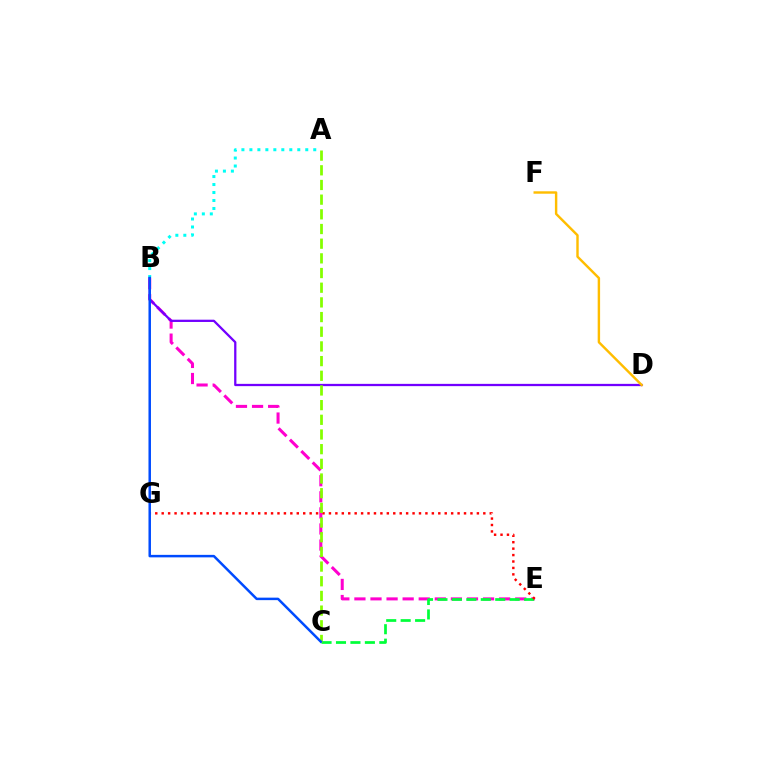{('B', 'E'): [{'color': '#ff00cf', 'line_style': 'dashed', 'thickness': 2.18}], ('A', 'B'): [{'color': '#00fff6', 'line_style': 'dotted', 'thickness': 2.17}], ('C', 'E'): [{'color': '#00ff39', 'line_style': 'dashed', 'thickness': 1.96}], ('B', 'D'): [{'color': '#7200ff', 'line_style': 'solid', 'thickness': 1.63}], ('E', 'G'): [{'color': '#ff0000', 'line_style': 'dotted', 'thickness': 1.75}], ('A', 'C'): [{'color': '#84ff00', 'line_style': 'dashed', 'thickness': 1.99}], ('B', 'C'): [{'color': '#004bff', 'line_style': 'solid', 'thickness': 1.79}], ('D', 'F'): [{'color': '#ffbd00', 'line_style': 'solid', 'thickness': 1.74}]}